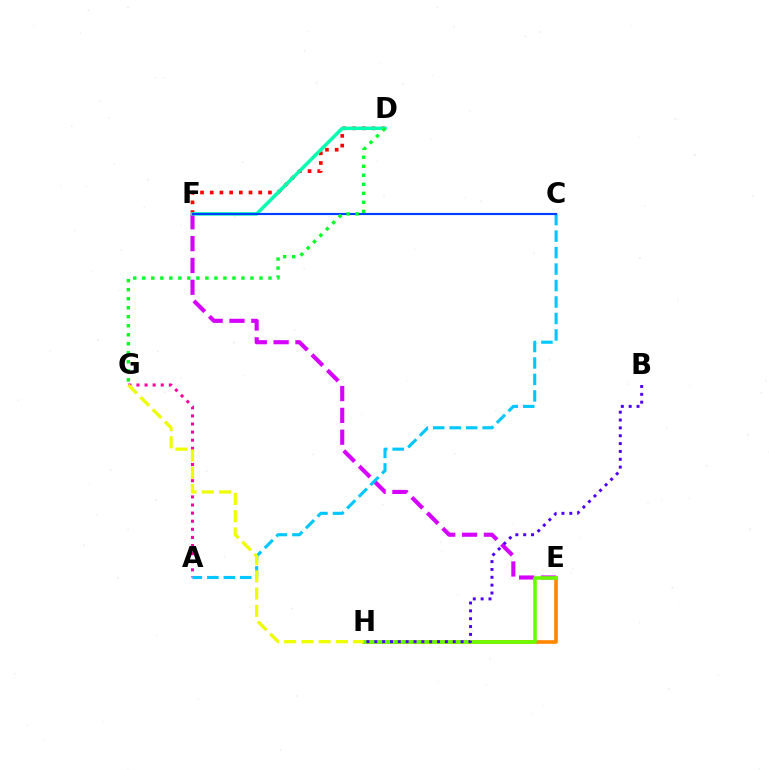{('D', 'F'): [{'color': '#ff0000', 'line_style': 'dotted', 'thickness': 2.64}, {'color': '#00ffaf', 'line_style': 'solid', 'thickness': 2.5}], ('A', 'G'): [{'color': '#ff00a0', 'line_style': 'dotted', 'thickness': 2.2}], ('E', 'F'): [{'color': '#d600ff', 'line_style': 'dashed', 'thickness': 2.97}], ('E', 'H'): [{'color': '#ff8800', 'line_style': 'solid', 'thickness': 2.61}, {'color': '#66ff00', 'line_style': 'solid', 'thickness': 2.58}], ('B', 'H'): [{'color': '#4f00ff', 'line_style': 'dotted', 'thickness': 2.13}], ('A', 'C'): [{'color': '#00c7ff', 'line_style': 'dashed', 'thickness': 2.24}], ('G', 'H'): [{'color': '#eeff00', 'line_style': 'dashed', 'thickness': 2.34}], ('C', 'F'): [{'color': '#003fff', 'line_style': 'solid', 'thickness': 1.54}], ('D', 'G'): [{'color': '#00ff27', 'line_style': 'dotted', 'thickness': 2.45}]}